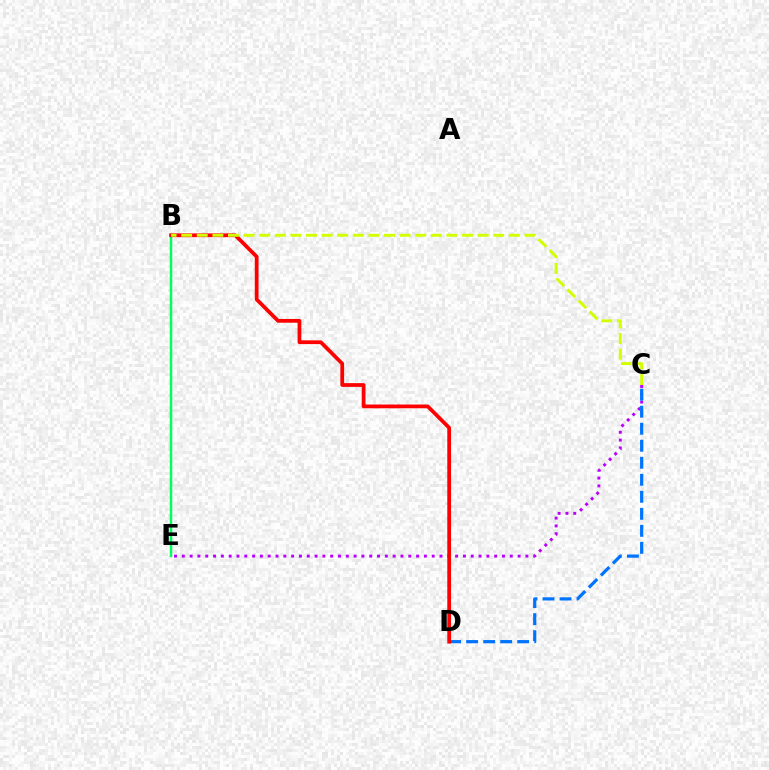{('B', 'E'): [{'color': '#00ff5c', 'line_style': 'solid', 'thickness': 1.79}], ('C', 'E'): [{'color': '#b900ff', 'line_style': 'dotted', 'thickness': 2.12}], ('C', 'D'): [{'color': '#0074ff', 'line_style': 'dashed', 'thickness': 2.31}], ('B', 'D'): [{'color': '#ff0000', 'line_style': 'solid', 'thickness': 2.7}], ('B', 'C'): [{'color': '#d1ff00', 'line_style': 'dashed', 'thickness': 2.12}]}